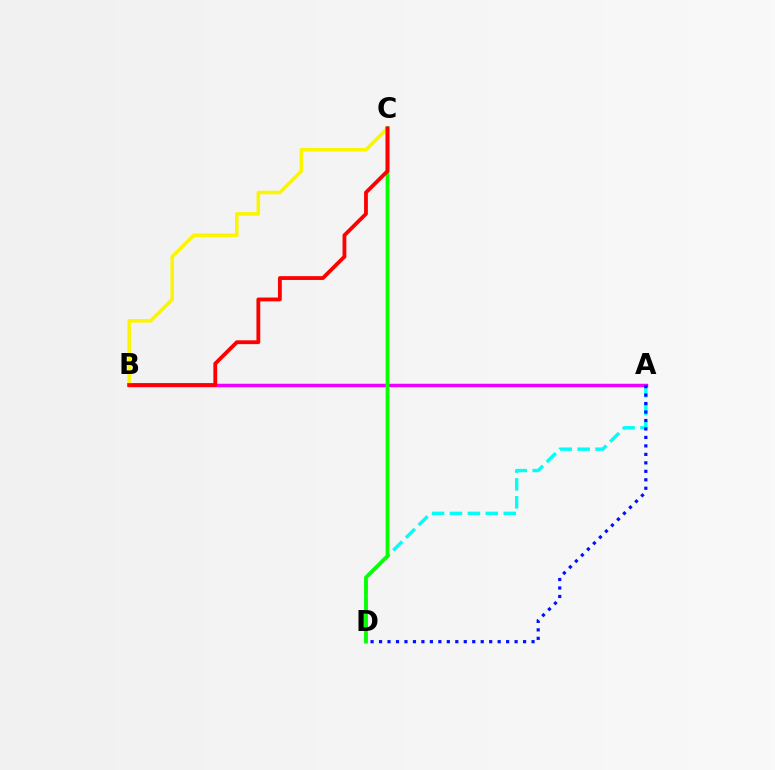{('A', 'D'): [{'color': '#00fff6', 'line_style': 'dashed', 'thickness': 2.44}, {'color': '#0010ff', 'line_style': 'dotted', 'thickness': 2.3}], ('A', 'B'): [{'color': '#ee00ff', 'line_style': 'solid', 'thickness': 2.52}], ('B', 'C'): [{'color': '#fcf500', 'line_style': 'solid', 'thickness': 2.55}, {'color': '#ff0000', 'line_style': 'solid', 'thickness': 2.75}], ('C', 'D'): [{'color': '#08ff00', 'line_style': 'solid', 'thickness': 2.72}]}